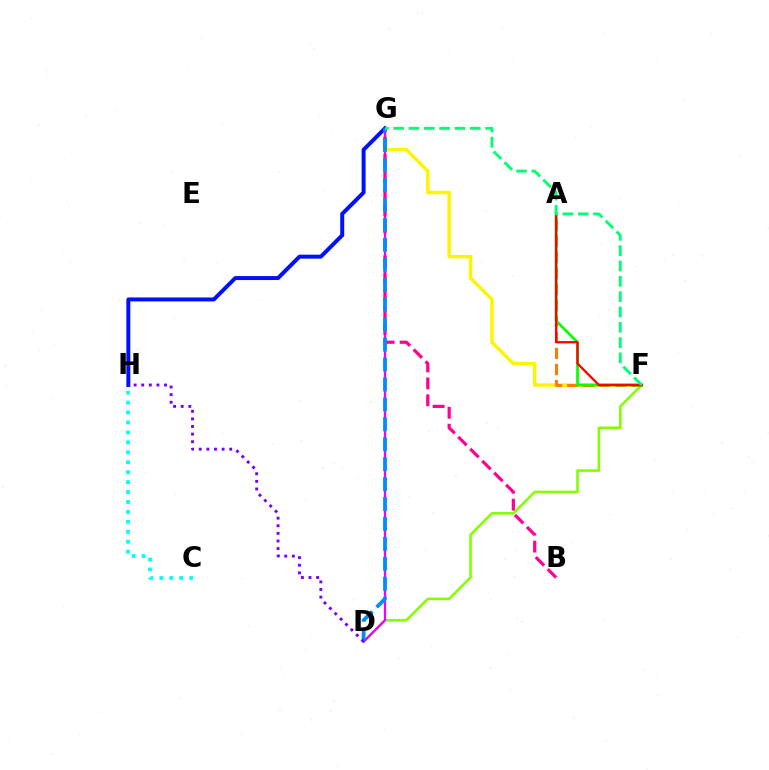{('D', 'F'): [{'color': '#84ff00', 'line_style': 'solid', 'thickness': 1.87}], ('F', 'G'): [{'color': '#fcf500', 'line_style': 'solid', 'thickness': 2.47}, {'color': '#00ff74', 'line_style': 'dashed', 'thickness': 2.08}], ('A', 'F'): [{'color': '#ff7c00', 'line_style': 'dashed', 'thickness': 2.18}, {'color': '#08ff00', 'line_style': 'solid', 'thickness': 1.96}, {'color': '#ff0000', 'line_style': 'solid', 'thickness': 1.65}], ('C', 'H'): [{'color': '#00fff6', 'line_style': 'dotted', 'thickness': 2.7}], ('D', 'G'): [{'color': '#ee00ff', 'line_style': 'solid', 'thickness': 1.61}, {'color': '#008cff', 'line_style': 'dashed', 'thickness': 2.71}], ('B', 'G'): [{'color': '#ff0094', 'line_style': 'dashed', 'thickness': 2.3}], ('G', 'H'): [{'color': '#0010ff', 'line_style': 'solid', 'thickness': 2.86}], ('D', 'H'): [{'color': '#7200ff', 'line_style': 'dotted', 'thickness': 2.07}]}